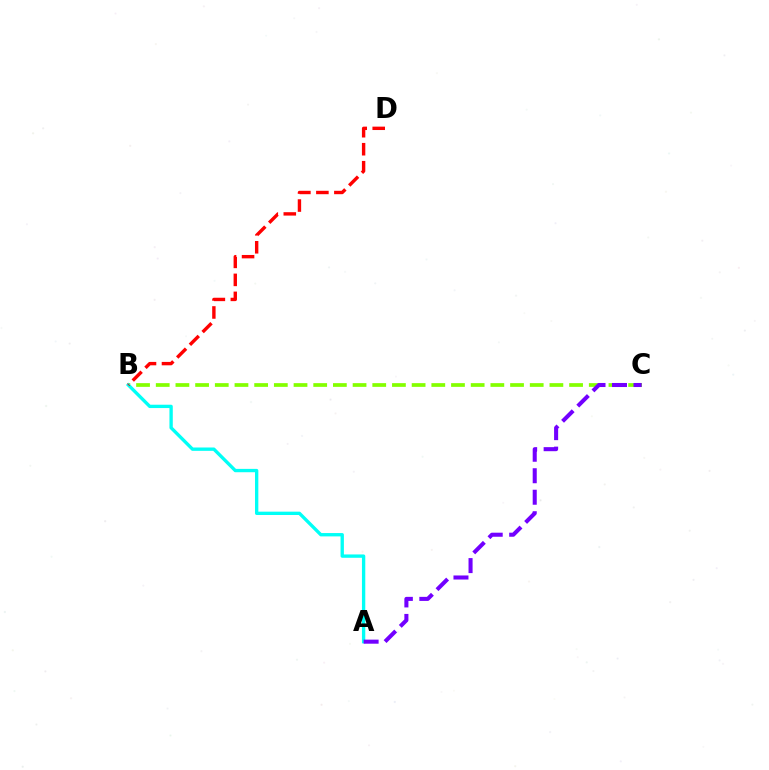{('B', 'C'): [{'color': '#84ff00', 'line_style': 'dashed', 'thickness': 2.67}], ('A', 'B'): [{'color': '#00fff6', 'line_style': 'solid', 'thickness': 2.41}], ('B', 'D'): [{'color': '#ff0000', 'line_style': 'dashed', 'thickness': 2.44}], ('A', 'C'): [{'color': '#7200ff', 'line_style': 'dashed', 'thickness': 2.92}]}